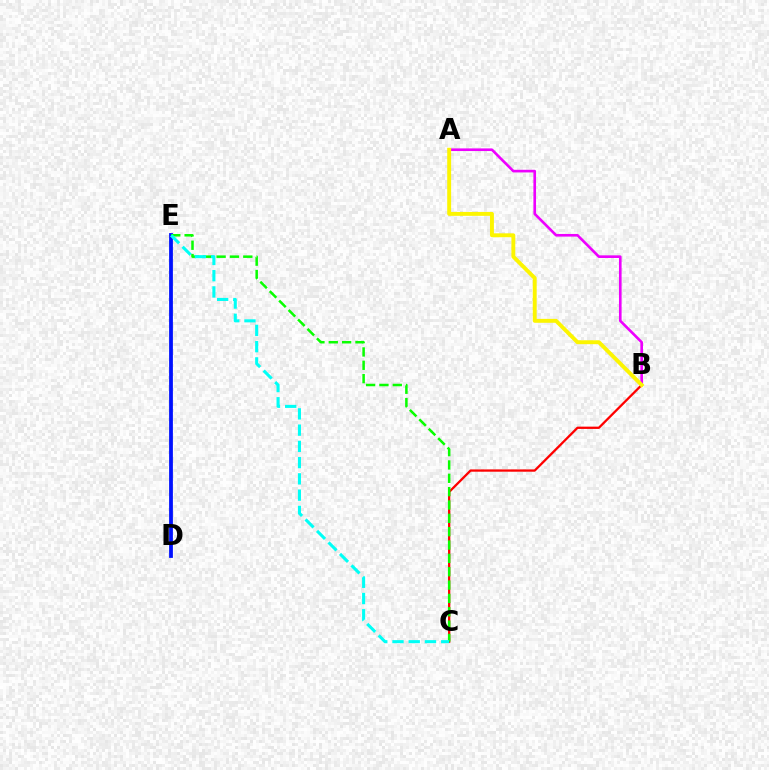{('B', 'C'): [{'color': '#ff0000', 'line_style': 'solid', 'thickness': 1.65}], ('A', 'B'): [{'color': '#ee00ff', 'line_style': 'solid', 'thickness': 1.9}, {'color': '#fcf500', 'line_style': 'solid', 'thickness': 2.82}], ('D', 'E'): [{'color': '#0010ff', 'line_style': 'solid', 'thickness': 2.72}], ('C', 'E'): [{'color': '#08ff00', 'line_style': 'dashed', 'thickness': 1.81}, {'color': '#00fff6', 'line_style': 'dashed', 'thickness': 2.21}]}